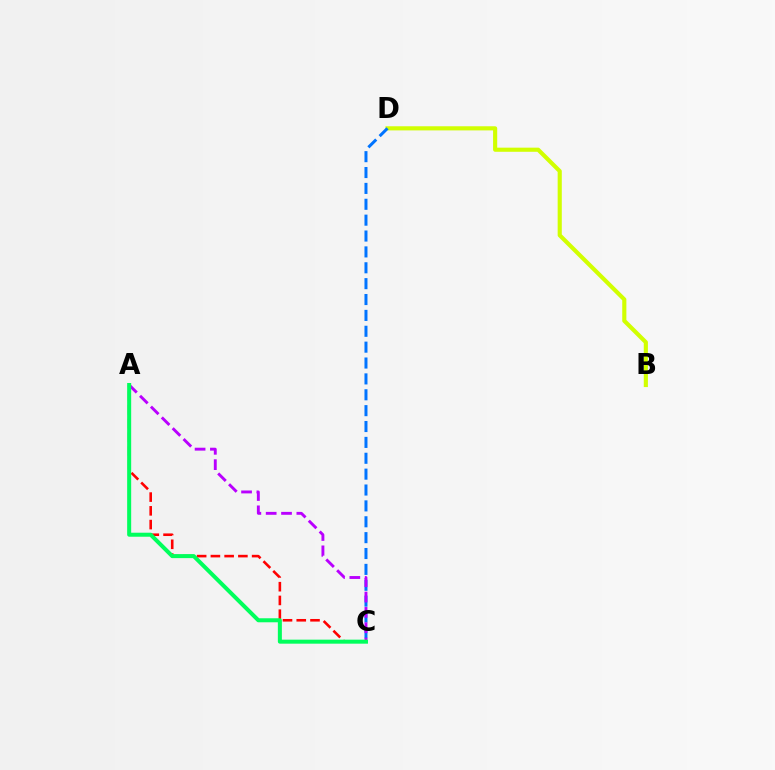{('B', 'D'): [{'color': '#d1ff00', 'line_style': 'solid', 'thickness': 2.97}], ('A', 'C'): [{'color': '#ff0000', 'line_style': 'dashed', 'thickness': 1.87}, {'color': '#b900ff', 'line_style': 'dashed', 'thickness': 2.08}, {'color': '#00ff5c', 'line_style': 'solid', 'thickness': 2.89}], ('C', 'D'): [{'color': '#0074ff', 'line_style': 'dashed', 'thickness': 2.16}]}